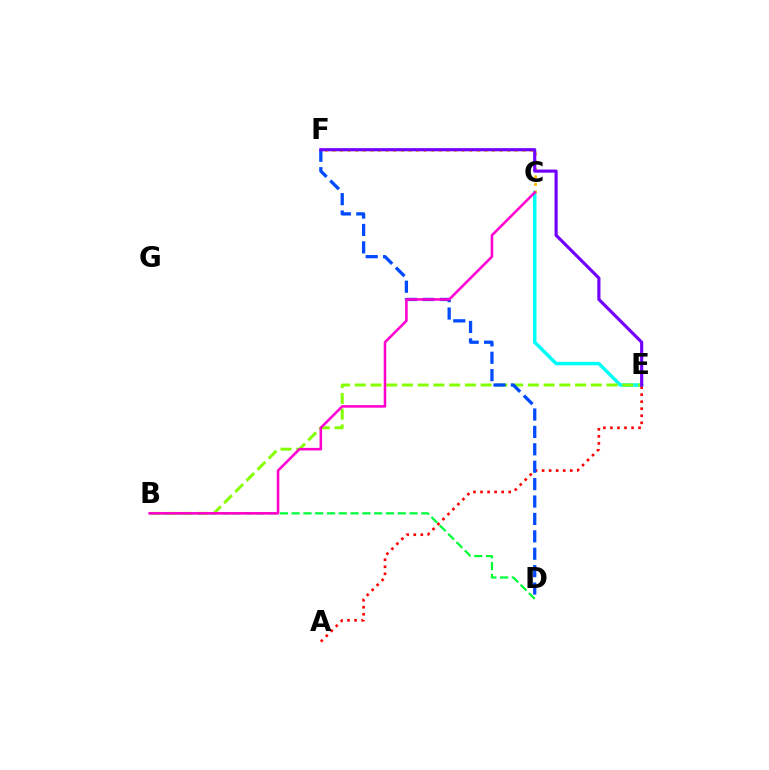{('C', 'E'): [{'color': '#00fff6', 'line_style': 'solid', 'thickness': 2.5}], ('B', 'E'): [{'color': '#84ff00', 'line_style': 'dashed', 'thickness': 2.14}], ('C', 'F'): [{'color': '#ffbd00', 'line_style': 'dotted', 'thickness': 2.06}], ('B', 'D'): [{'color': '#00ff39', 'line_style': 'dashed', 'thickness': 1.6}], ('A', 'E'): [{'color': '#ff0000', 'line_style': 'dotted', 'thickness': 1.91}], ('D', 'F'): [{'color': '#004bff', 'line_style': 'dashed', 'thickness': 2.36}], ('E', 'F'): [{'color': '#7200ff', 'line_style': 'solid', 'thickness': 2.27}], ('B', 'C'): [{'color': '#ff00cf', 'line_style': 'solid', 'thickness': 1.85}]}